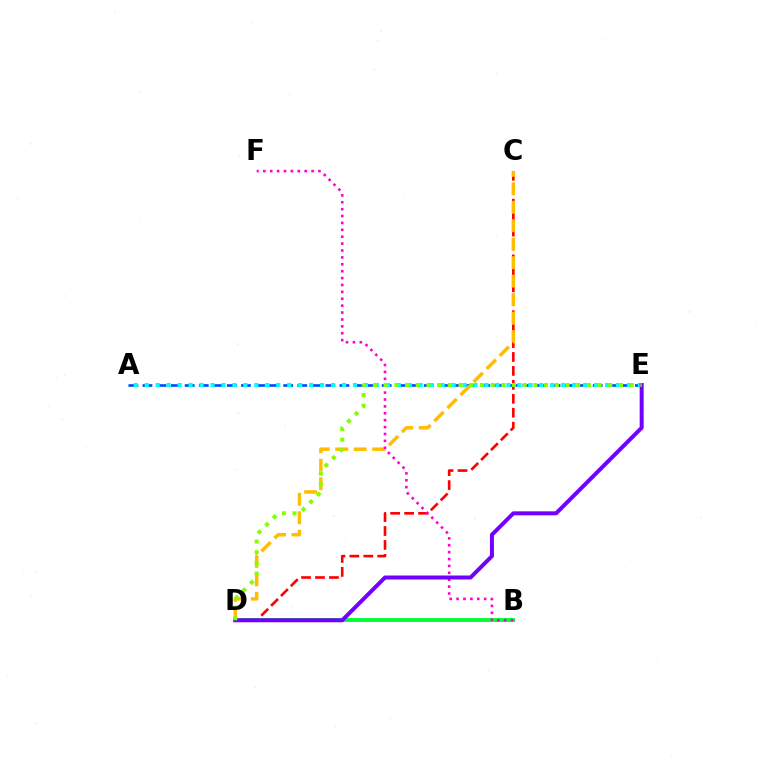{('A', 'E'): [{'color': '#004bff', 'line_style': 'dashed', 'thickness': 1.91}, {'color': '#00fff6', 'line_style': 'dotted', 'thickness': 2.98}], ('C', 'D'): [{'color': '#ff0000', 'line_style': 'dashed', 'thickness': 1.89}, {'color': '#ffbd00', 'line_style': 'dashed', 'thickness': 2.51}], ('B', 'D'): [{'color': '#00ff39', 'line_style': 'solid', 'thickness': 2.8}], ('B', 'F'): [{'color': '#ff00cf', 'line_style': 'dotted', 'thickness': 1.87}], ('D', 'E'): [{'color': '#7200ff', 'line_style': 'solid', 'thickness': 2.87}, {'color': '#84ff00', 'line_style': 'dotted', 'thickness': 2.91}]}